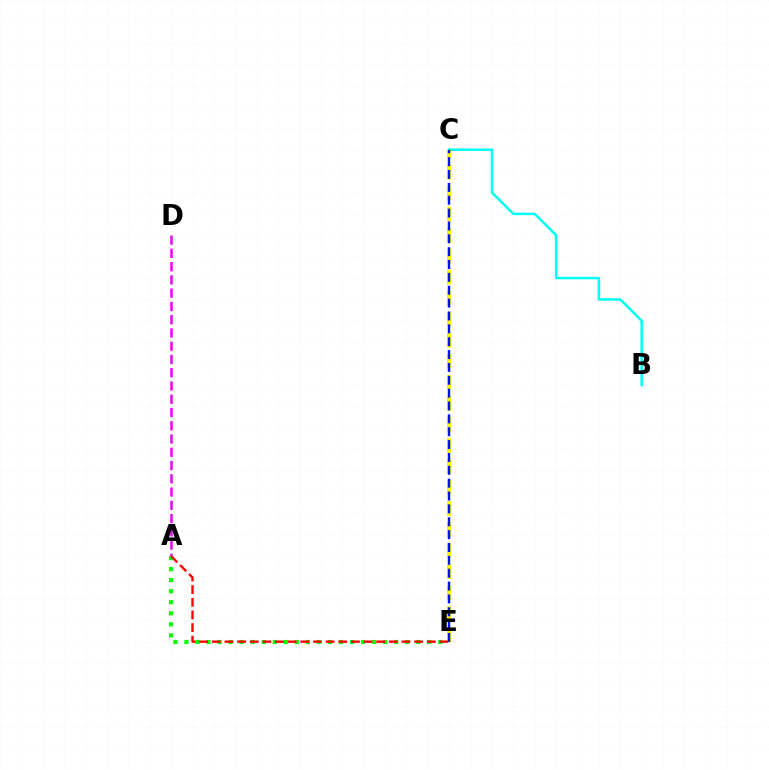{('B', 'C'): [{'color': '#00fff6', 'line_style': 'solid', 'thickness': 1.82}], ('C', 'E'): [{'color': '#fcf500', 'line_style': 'dashed', 'thickness': 2.86}, {'color': '#0010ff', 'line_style': 'dashed', 'thickness': 1.75}], ('A', 'E'): [{'color': '#08ff00', 'line_style': 'dotted', 'thickness': 3.0}, {'color': '#ff0000', 'line_style': 'dashed', 'thickness': 1.72}], ('A', 'D'): [{'color': '#ee00ff', 'line_style': 'dashed', 'thickness': 1.8}]}